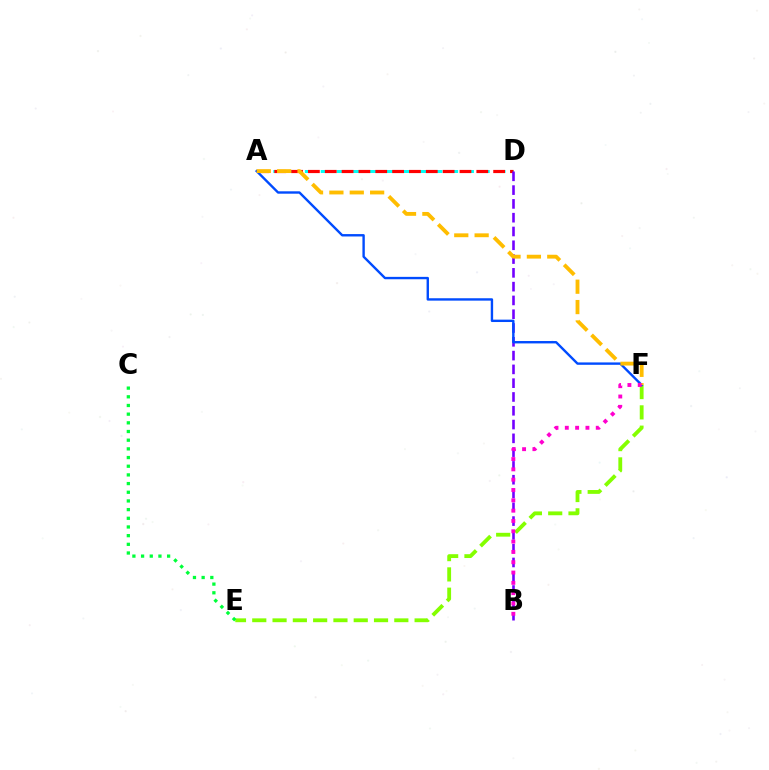{('E', 'F'): [{'color': '#84ff00', 'line_style': 'dashed', 'thickness': 2.76}], ('A', 'D'): [{'color': '#00fff6', 'line_style': 'dashed', 'thickness': 2.15}, {'color': '#ff0000', 'line_style': 'dashed', 'thickness': 2.29}], ('C', 'E'): [{'color': '#00ff39', 'line_style': 'dotted', 'thickness': 2.36}], ('B', 'D'): [{'color': '#7200ff', 'line_style': 'dashed', 'thickness': 1.87}], ('A', 'F'): [{'color': '#004bff', 'line_style': 'solid', 'thickness': 1.72}, {'color': '#ffbd00', 'line_style': 'dashed', 'thickness': 2.77}], ('B', 'F'): [{'color': '#ff00cf', 'line_style': 'dotted', 'thickness': 2.8}]}